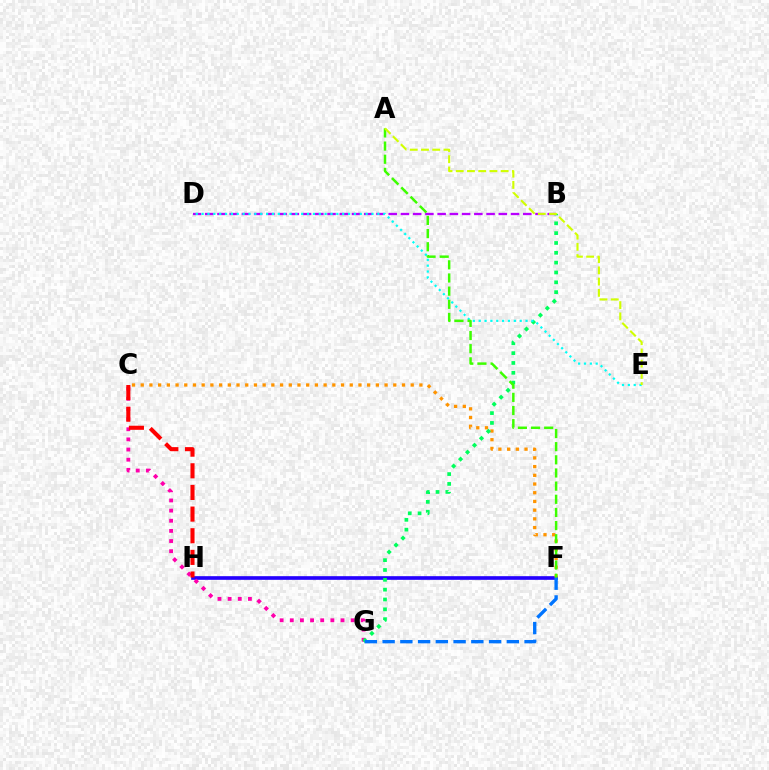{('F', 'H'): [{'color': '#2500ff', 'line_style': 'solid', 'thickness': 2.63}], ('C', 'G'): [{'color': '#ff00ac', 'line_style': 'dotted', 'thickness': 2.76}], ('C', 'H'): [{'color': '#ff0000', 'line_style': 'dashed', 'thickness': 2.94}], ('C', 'F'): [{'color': '#ff9400', 'line_style': 'dotted', 'thickness': 2.37}], ('B', 'G'): [{'color': '#00ff5c', 'line_style': 'dotted', 'thickness': 2.67}], ('B', 'D'): [{'color': '#b900ff', 'line_style': 'dashed', 'thickness': 1.66}], ('D', 'E'): [{'color': '#00fff6', 'line_style': 'dotted', 'thickness': 1.59}], ('F', 'G'): [{'color': '#0074ff', 'line_style': 'dashed', 'thickness': 2.41}], ('A', 'F'): [{'color': '#3dff00', 'line_style': 'dashed', 'thickness': 1.79}], ('A', 'E'): [{'color': '#d1ff00', 'line_style': 'dashed', 'thickness': 1.53}]}